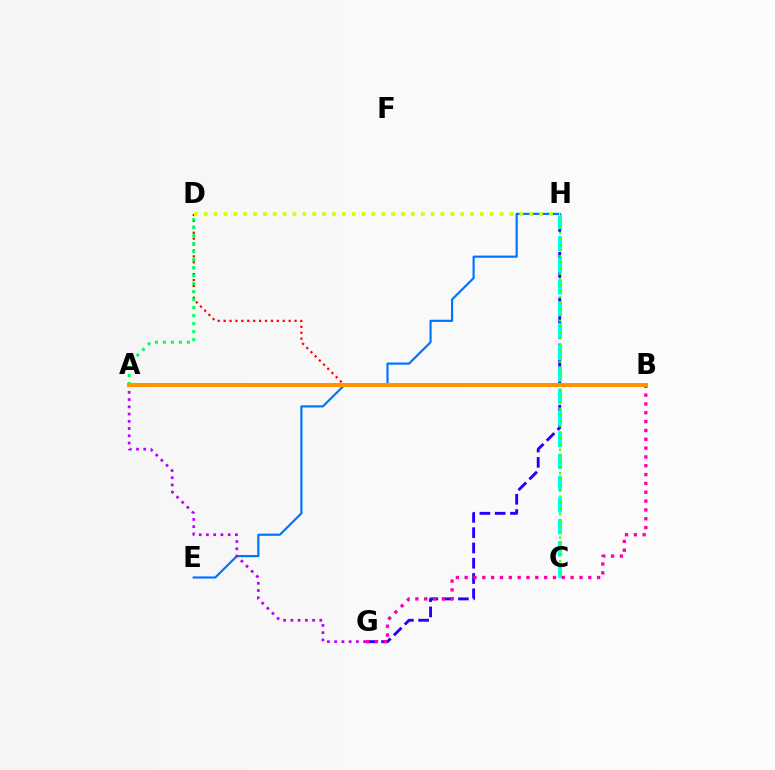{('G', 'H'): [{'color': '#2500ff', 'line_style': 'dashed', 'thickness': 2.08}], ('C', 'H'): [{'color': '#00fff6', 'line_style': 'dashed', 'thickness': 2.96}, {'color': '#3dff00', 'line_style': 'dotted', 'thickness': 1.59}], ('B', 'D'): [{'color': '#ff0000', 'line_style': 'dotted', 'thickness': 1.61}], ('B', 'G'): [{'color': '#ff00ac', 'line_style': 'dotted', 'thickness': 2.4}], ('A', 'D'): [{'color': '#00ff5c', 'line_style': 'dotted', 'thickness': 2.17}], ('E', 'H'): [{'color': '#0074ff', 'line_style': 'solid', 'thickness': 1.57}], ('A', 'G'): [{'color': '#b900ff', 'line_style': 'dotted', 'thickness': 1.97}], ('A', 'B'): [{'color': '#ff9400', 'line_style': 'solid', 'thickness': 2.91}], ('D', 'H'): [{'color': '#d1ff00', 'line_style': 'dotted', 'thickness': 2.68}]}